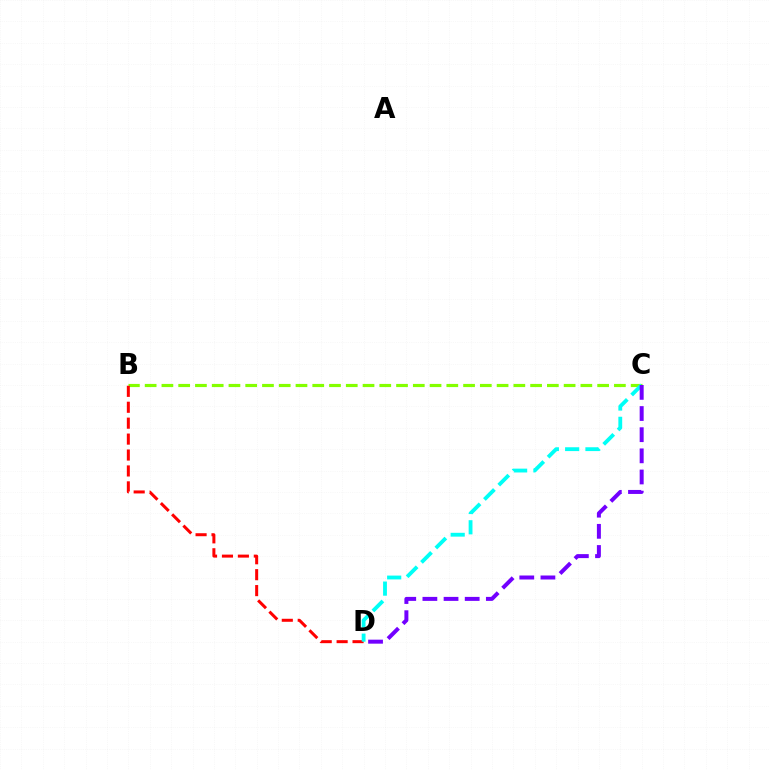{('B', 'C'): [{'color': '#84ff00', 'line_style': 'dashed', 'thickness': 2.28}], ('B', 'D'): [{'color': '#ff0000', 'line_style': 'dashed', 'thickness': 2.16}], ('C', 'D'): [{'color': '#00fff6', 'line_style': 'dashed', 'thickness': 2.76}, {'color': '#7200ff', 'line_style': 'dashed', 'thickness': 2.87}]}